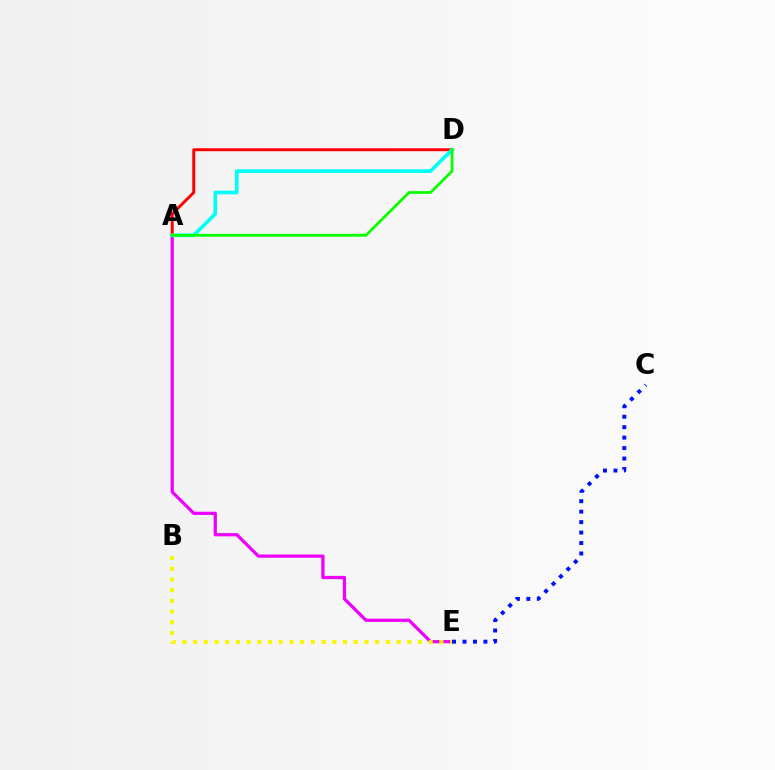{('A', 'E'): [{'color': '#ee00ff', 'line_style': 'solid', 'thickness': 2.32}], ('B', 'E'): [{'color': '#fcf500', 'line_style': 'dotted', 'thickness': 2.91}], ('C', 'E'): [{'color': '#0010ff', 'line_style': 'dotted', 'thickness': 2.84}], ('A', 'D'): [{'color': '#ff0000', 'line_style': 'solid', 'thickness': 2.12}, {'color': '#00fff6', 'line_style': 'solid', 'thickness': 2.63}, {'color': '#08ff00', 'line_style': 'solid', 'thickness': 2.0}]}